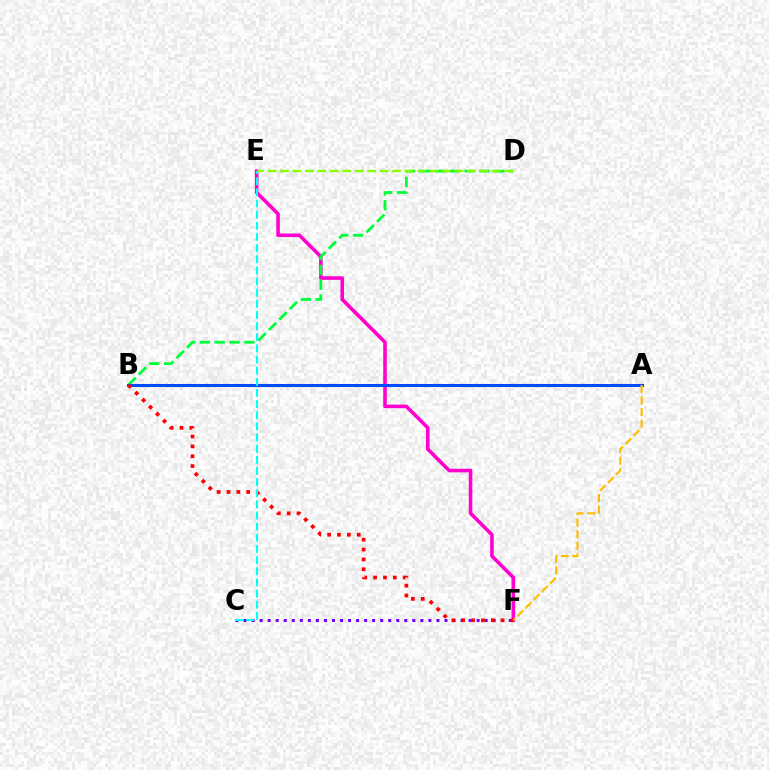{('C', 'F'): [{'color': '#7200ff', 'line_style': 'dotted', 'thickness': 2.18}], ('E', 'F'): [{'color': '#ff00cf', 'line_style': 'solid', 'thickness': 2.58}], ('B', 'D'): [{'color': '#00ff39', 'line_style': 'dashed', 'thickness': 2.02}], ('A', 'B'): [{'color': '#004bff', 'line_style': 'solid', 'thickness': 2.19}], ('D', 'E'): [{'color': '#84ff00', 'line_style': 'dashed', 'thickness': 1.69}], ('B', 'F'): [{'color': '#ff0000', 'line_style': 'dotted', 'thickness': 2.68}], ('C', 'E'): [{'color': '#00fff6', 'line_style': 'dashed', 'thickness': 1.51}], ('A', 'F'): [{'color': '#ffbd00', 'line_style': 'dashed', 'thickness': 1.57}]}